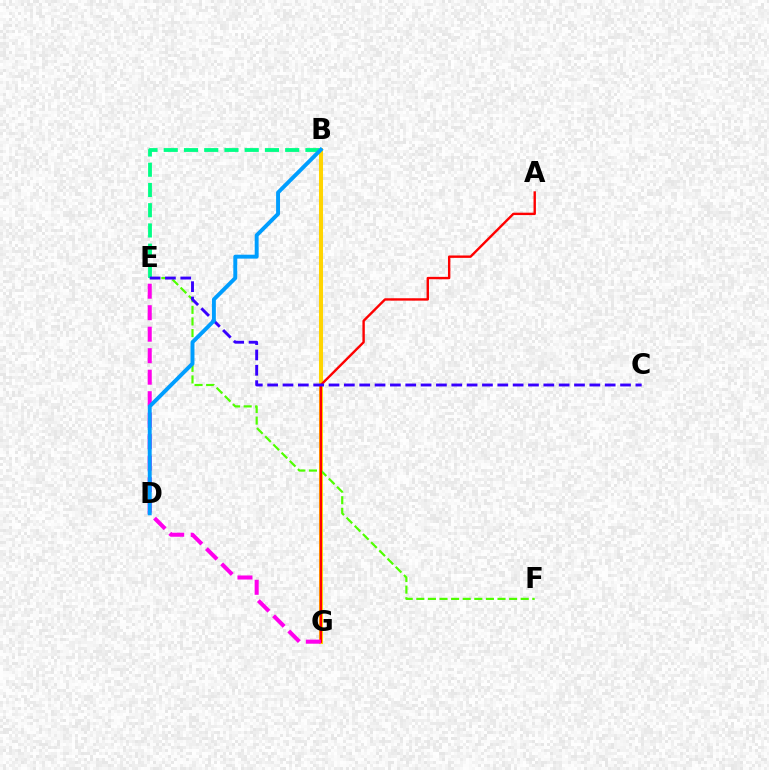{('B', 'G'): [{'color': '#ffd500', 'line_style': 'solid', 'thickness': 2.91}], ('E', 'F'): [{'color': '#4fff00', 'line_style': 'dashed', 'thickness': 1.58}], ('A', 'G'): [{'color': '#ff0000', 'line_style': 'solid', 'thickness': 1.72}], ('B', 'E'): [{'color': '#00ff86', 'line_style': 'dashed', 'thickness': 2.75}], ('C', 'E'): [{'color': '#3700ff', 'line_style': 'dashed', 'thickness': 2.08}], ('E', 'G'): [{'color': '#ff00ed', 'line_style': 'dashed', 'thickness': 2.92}], ('B', 'D'): [{'color': '#009eff', 'line_style': 'solid', 'thickness': 2.82}]}